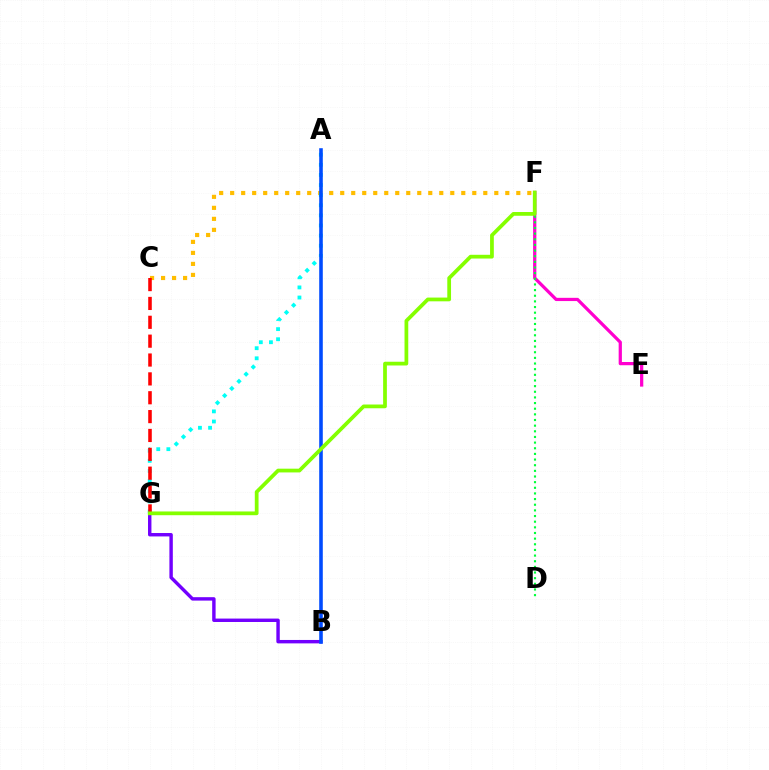{('E', 'F'): [{'color': '#ff00cf', 'line_style': 'solid', 'thickness': 2.33}], ('C', 'F'): [{'color': '#ffbd00', 'line_style': 'dotted', 'thickness': 2.99}], ('B', 'G'): [{'color': '#7200ff', 'line_style': 'solid', 'thickness': 2.46}], ('D', 'F'): [{'color': '#00ff39', 'line_style': 'dotted', 'thickness': 1.53}], ('A', 'G'): [{'color': '#00fff6', 'line_style': 'dotted', 'thickness': 2.75}], ('C', 'G'): [{'color': '#ff0000', 'line_style': 'dashed', 'thickness': 2.56}], ('A', 'B'): [{'color': '#004bff', 'line_style': 'solid', 'thickness': 2.58}], ('F', 'G'): [{'color': '#84ff00', 'line_style': 'solid', 'thickness': 2.7}]}